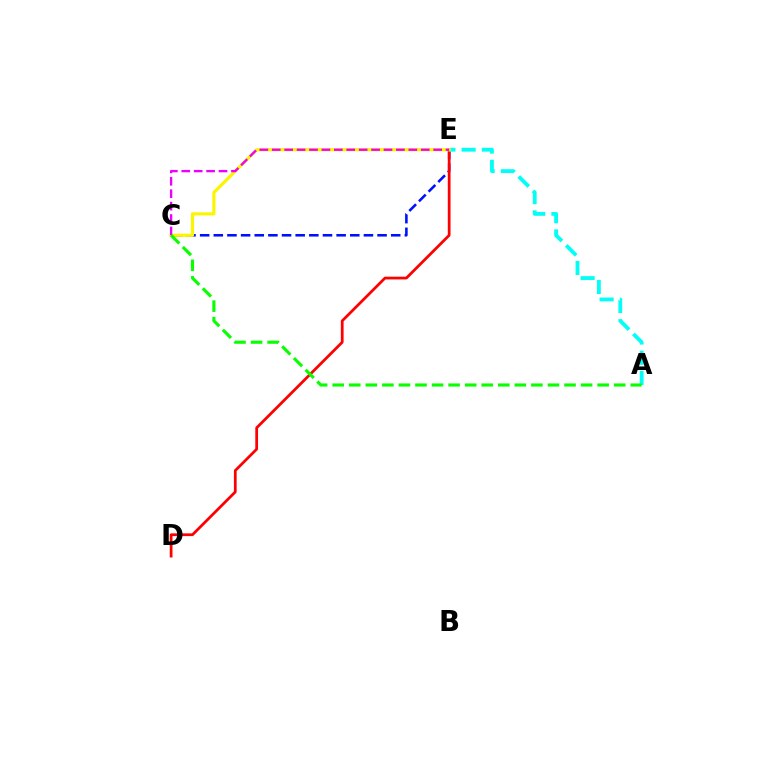{('C', 'E'): [{'color': '#0010ff', 'line_style': 'dashed', 'thickness': 1.85}, {'color': '#fcf500', 'line_style': 'solid', 'thickness': 2.28}, {'color': '#ee00ff', 'line_style': 'dashed', 'thickness': 1.69}], ('D', 'E'): [{'color': '#ff0000', 'line_style': 'solid', 'thickness': 1.98}], ('A', 'E'): [{'color': '#00fff6', 'line_style': 'dashed', 'thickness': 2.74}], ('A', 'C'): [{'color': '#08ff00', 'line_style': 'dashed', 'thickness': 2.25}]}